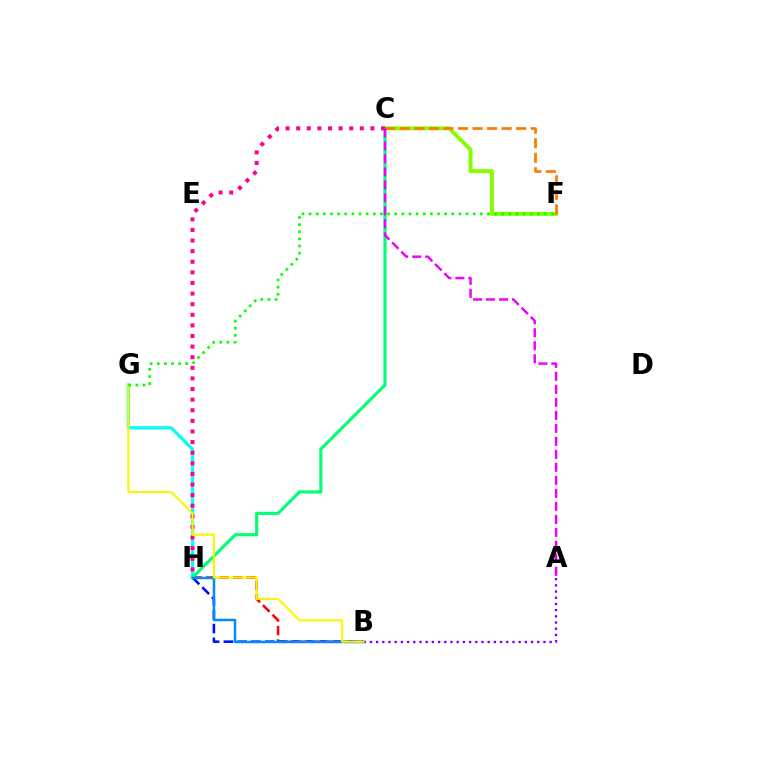{('C', 'F'): [{'color': '#84ff00', 'line_style': 'solid', 'thickness': 2.83}, {'color': '#ff7c00', 'line_style': 'dashed', 'thickness': 1.97}], ('B', 'H'): [{'color': '#ff0000', 'line_style': 'dashed', 'thickness': 1.83}, {'color': '#0010ff', 'line_style': 'dashed', 'thickness': 1.87}, {'color': '#008cff', 'line_style': 'solid', 'thickness': 1.79}], ('G', 'H'): [{'color': '#00fff6', 'line_style': 'solid', 'thickness': 2.3}], ('C', 'H'): [{'color': '#00ff74', 'line_style': 'solid', 'thickness': 2.25}, {'color': '#ff0094', 'line_style': 'dotted', 'thickness': 2.88}], ('A', 'C'): [{'color': '#ee00ff', 'line_style': 'dashed', 'thickness': 1.77}], ('A', 'B'): [{'color': '#7200ff', 'line_style': 'dotted', 'thickness': 1.68}], ('B', 'G'): [{'color': '#fcf500', 'line_style': 'solid', 'thickness': 1.52}], ('F', 'G'): [{'color': '#08ff00', 'line_style': 'dotted', 'thickness': 1.94}]}